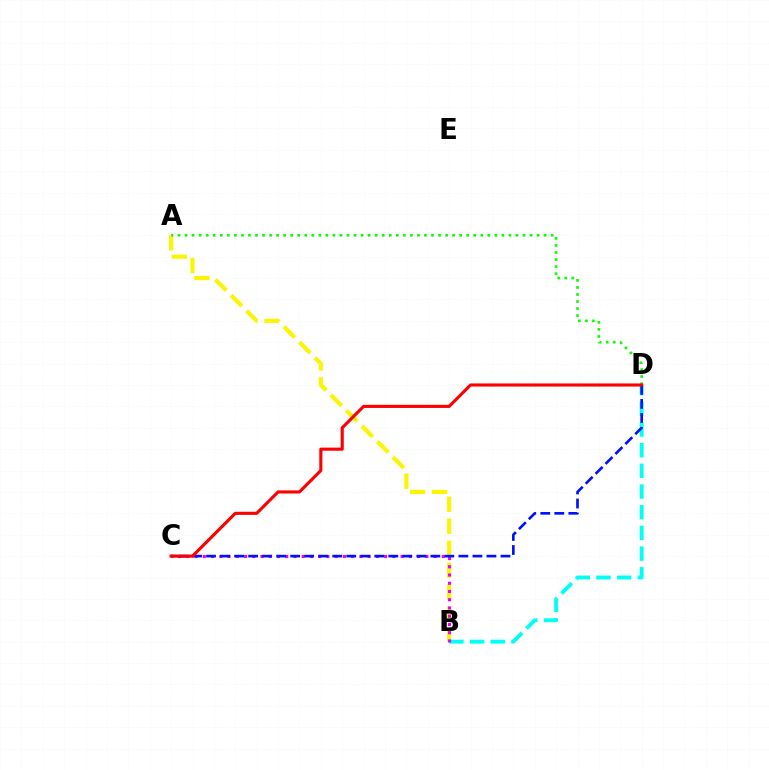{('A', 'B'): [{'color': '#fcf500', 'line_style': 'dashed', 'thickness': 2.98}], ('B', 'D'): [{'color': '#00fff6', 'line_style': 'dashed', 'thickness': 2.81}], ('A', 'D'): [{'color': '#08ff00', 'line_style': 'dotted', 'thickness': 1.91}], ('B', 'C'): [{'color': '#ee00ff', 'line_style': 'dotted', 'thickness': 2.24}], ('C', 'D'): [{'color': '#0010ff', 'line_style': 'dashed', 'thickness': 1.9}, {'color': '#ff0000', 'line_style': 'solid', 'thickness': 2.25}]}